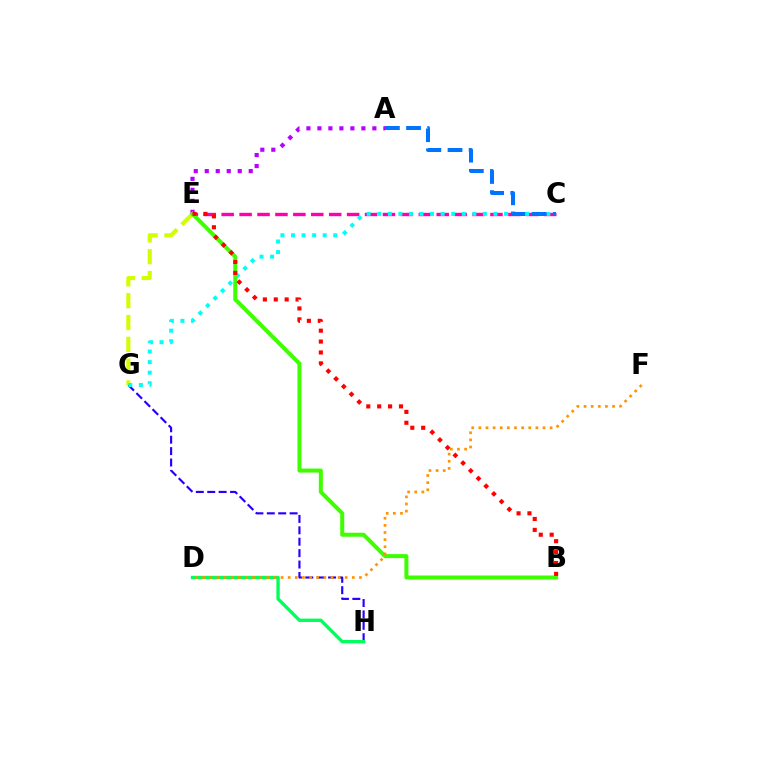{('G', 'H'): [{'color': '#2500ff', 'line_style': 'dashed', 'thickness': 1.55}], ('A', 'E'): [{'color': '#b900ff', 'line_style': 'dotted', 'thickness': 2.99}], ('D', 'H'): [{'color': '#00ff5c', 'line_style': 'solid', 'thickness': 2.42}], ('E', 'G'): [{'color': '#d1ff00', 'line_style': 'dashed', 'thickness': 2.96}], ('C', 'E'): [{'color': '#ff00ac', 'line_style': 'dashed', 'thickness': 2.43}], ('C', 'G'): [{'color': '#00fff6', 'line_style': 'dotted', 'thickness': 2.87}], ('B', 'E'): [{'color': '#3dff00', 'line_style': 'solid', 'thickness': 2.88}, {'color': '#ff0000', 'line_style': 'dotted', 'thickness': 2.96}], ('A', 'C'): [{'color': '#0074ff', 'line_style': 'dashed', 'thickness': 2.87}], ('D', 'F'): [{'color': '#ff9400', 'line_style': 'dotted', 'thickness': 1.94}]}